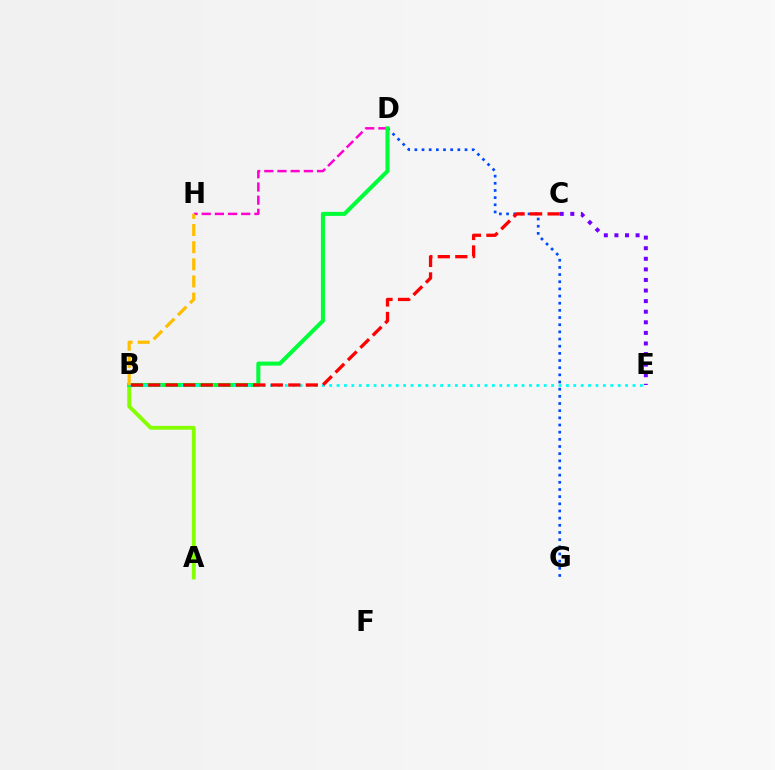{('D', 'H'): [{'color': '#ff00cf', 'line_style': 'dashed', 'thickness': 1.79}], ('A', 'B'): [{'color': '#84ff00', 'line_style': 'solid', 'thickness': 2.76}], ('D', 'G'): [{'color': '#004bff', 'line_style': 'dotted', 'thickness': 1.95}], ('B', 'D'): [{'color': '#00ff39', 'line_style': 'solid', 'thickness': 2.92}], ('B', 'E'): [{'color': '#00fff6', 'line_style': 'dotted', 'thickness': 2.01}], ('C', 'E'): [{'color': '#7200ff', 'line_style': 'dotted', 'thickness': 2.88}], ('B', 'C'): [{'color': '#ff0000', 'line_style': 'dashed', 'thickness': 2.38}], ('B', 'H'): [{'color': '#ffbd00', 'line_style': 'dashed', 'thickness': 2.33}]}